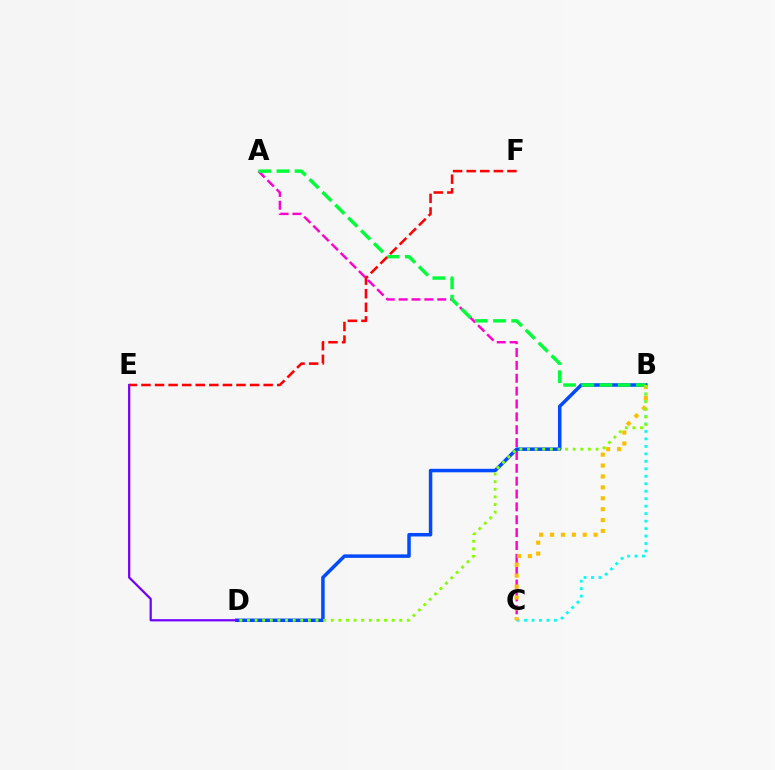{('A', 'C'): [{'color': '#ff00cf', 'line_style': 'dashed', 'thickness': 1.75}], ('B', 'D'): [{'color': '#004bff', 'line_style': 'solid', 'thickness': 2.52}, {'color': '#84ff00', 'line_style': 'dotted', 'thickness': 2.07}], ('B', 'C'): [{'color': '#00fff6', 'line_style': 'dotted', 'thickness': 2.03}, {'color': '#ffbd00', 'line_style': 'dotted', 'thickness': 2.96}], ('A', 'B'): [{'color': '#00ff39', 'line_style': 'dashed', 'thickness': 2.47}], ('D', 'E'): [{'color': '#7200ff', 'line_style': 'solid', 'thickness': 1.61}], ('E', 'F'): [{'color': '#ff0000', 'line_style': 'dashed', 'thickness': 1.84}]}